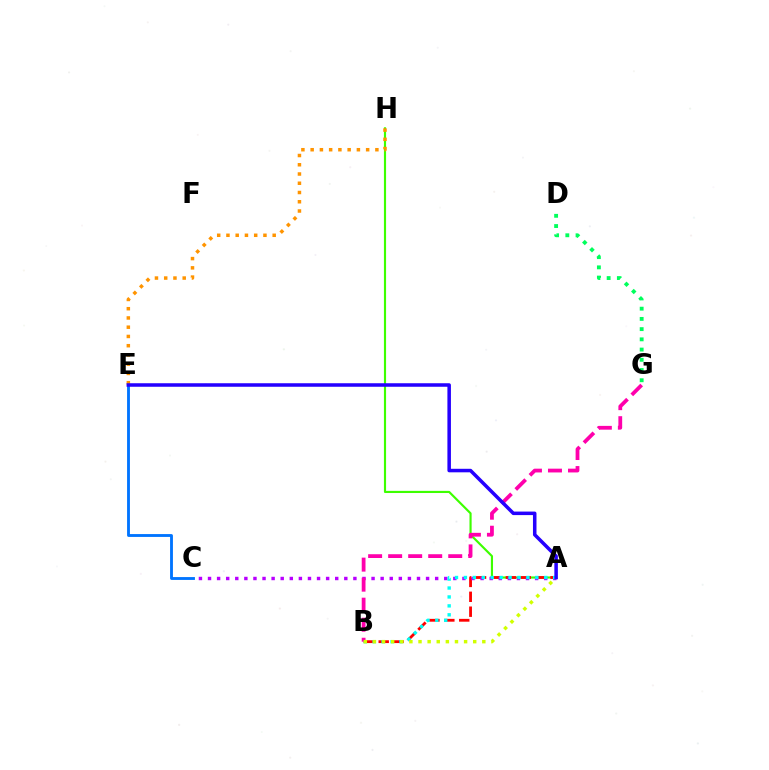{('A', 'H'): [{'color': '#3dff00', 'line_style': 'solid', 'thickness': 1.55}], ('C', 'E'): [{'color': '#0074ff', 'line_style': 'solid', 'thickness': 2.05}], ('D', 'G'): [{'color': '#00ff5c', 'line_style': 'dotted', 'thickness': 2.78}], ('A', 'B'): [{'color': '#ff0000', 'line_style': 'dashed', 'thickness': 2.02}, {'color': '#00fff6', 'line_style': 'dotted', 'thickness': 2.43}, {'color': '#d1ff00', 'line_style': 'dotted', 'thickness': 2.48}], ('A', 'C'): [{'color': '#b900ff', 'line_style': 'dotted', 'thickness': 2.47}], ('B', 'G'): [{'color': '#ff00ac', 'line_style': 'dashed', 'thickness': 2.72}], ('E', 'H'): [{'color': '#ff9400', 'line_style': 'dotted', 'thickness': 2.51}], ('A', 'E'): [{'color': '#2500ff', 'line_style': 'solid', 'thickness': 2.54}]}